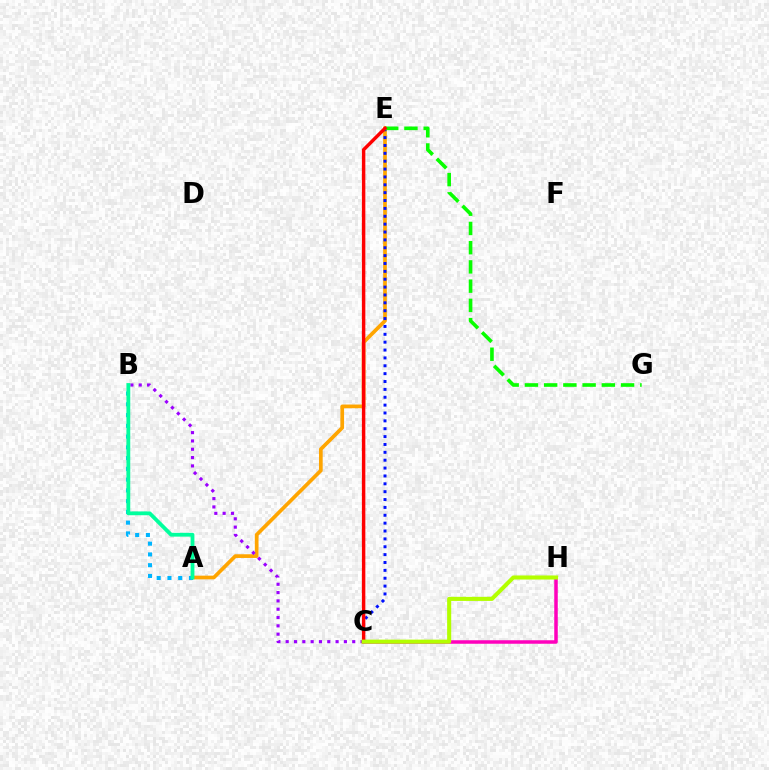{('A', 'E'): [{'color': '#ffa500', 'line_style': 'solid', 'thickness': 2.66}], ('C', 'E'): [{'color': '#0010ff', 'line_style': 'dotted', 'thickness': 2.14}, {'color': '#ff0000', 'line_style': 'solid', 'thickness': 2.48}], ('B', 'C'): [{'color': '#9b00ff', 'line_style': 'dotted', 'thickness': 2.26}], ('E', 'G'): [{'color': '#08ff00', 'line_style': 'dashed', 'thickness': 2.61}], ('A', 'B'): [{'color': '#00b5ff', 'line_style': 'dotted', 'thickness': 2.92}, {'color': '#00ff9d', 'line_style': 'solid', 'thickness': 2.74}], ('C', 'H'): [{'color': '#ff00bd', 'line_style': 'solid', 'thickness': 2.52}, {'color': '#b3ff00', 'line_style': 'solid', 'thickness': 2.93}]}